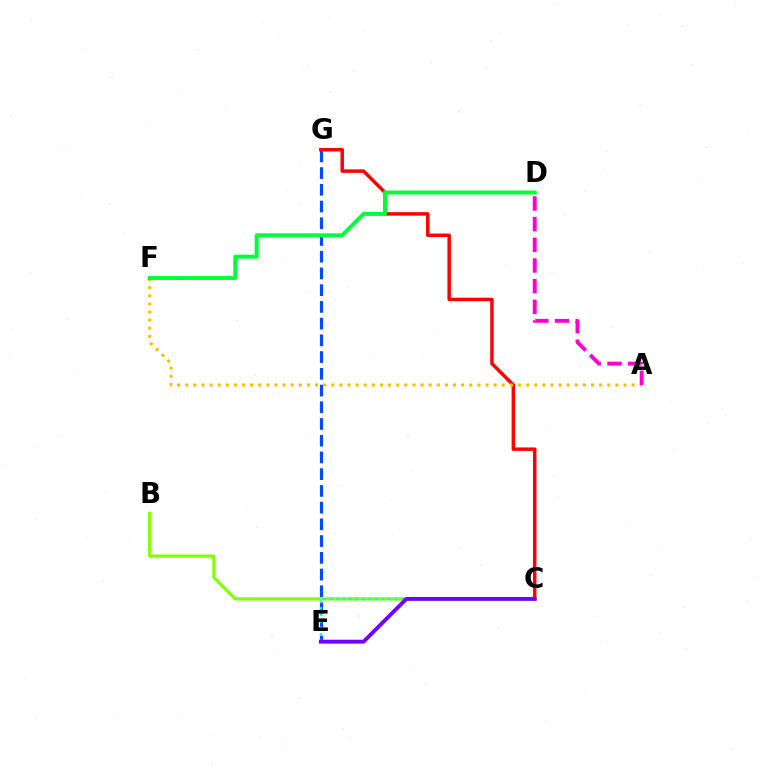{('E', 'G'): [{'color': '#004bff', 'line_style': 'dashed', 'thickness': 2.27}], ('C', 'G'): [{'color': '#ff0000', 'line_style': 'solid', 'thickness': 2.5}], ('B', 'C'): [{'color': '#84ff00', 'line_style': 'solid', 'thickness': 2.34}], ('A', 'F'): [{'color': '#ffbd00', 'line_style': 'dotted', 'thickness': 2.21}], ('D', 'F'): [{'color': '#00ff39', 'line_style': 'solid', 'thickness': 2.86}], ('A', 'D'): [{'color': '#ff00cf', 'line_style': 'dashed', 'thickness': 2.81}], ('C', 'E'): [{'color': '#00fff6', 'line_style': 'dotted', 'thickness': 1.76}, {'color': '#7200ff', 'line_style': 'solid', 'thickness': 2.79}]}